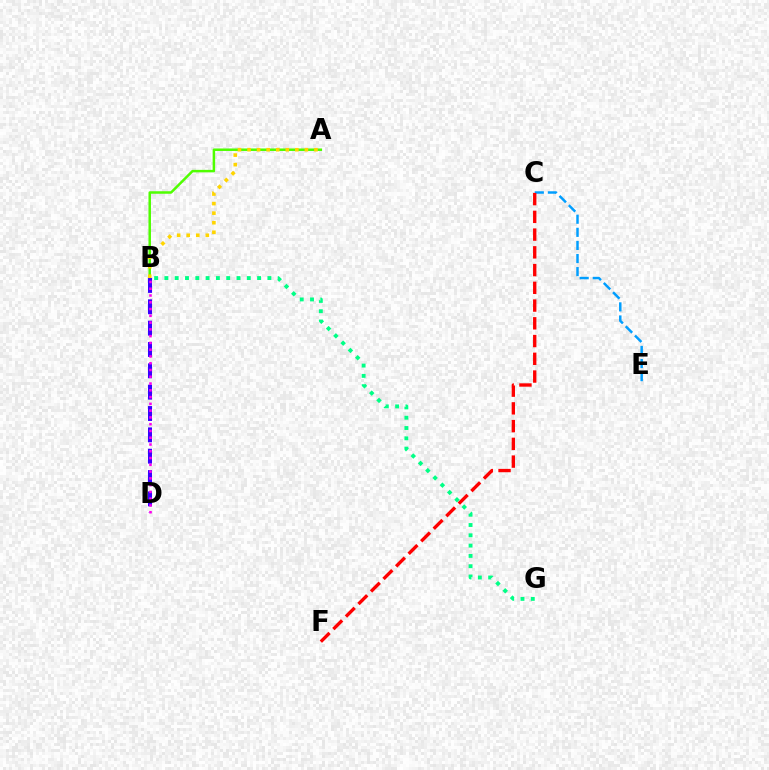{('A', 'B'): [{'color': '#4fff00', 'line_style': 'solid', 'thickness': 1.8}, {'color': '#ffd500', 'line_style': 'dotted', 'thickness': 2.6}], ('B', 'D'): [{'color': '#3700ff', 'line_style': 'dashed', 'thickness': 2.9}, {'color': '#ff00ed', 'line_style': 'dotted', 'thickness': 1.84}], ('C', 'E'): [{'color': '#009eff', 'line_style': 'dashed', 'thickness': 1.78}], ('C', 'F'): [{'color': '#ff0000', 'line_style': 'dashed', 'thickness': 2.41}], ('B', 'G'): [{'color': '#00ff86', 'line_style': 'dotted', 'thickness': 2.8}]}